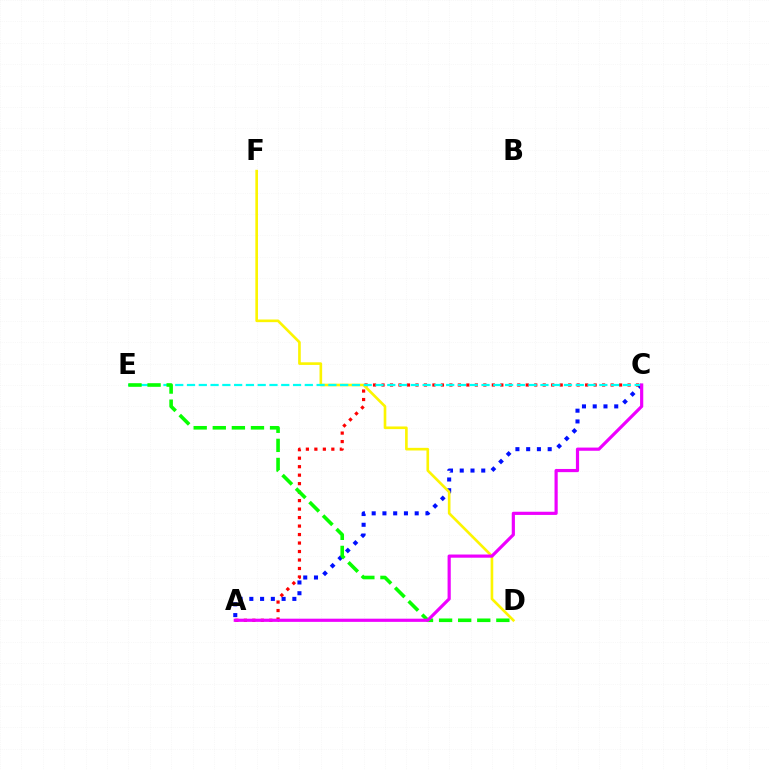{('A', 'C'): [{'color': '#0010ff', 'line_style': 'dotted', 'thickness': 2.92}, {'color': '#ff0000', 'line_style': 'dotted', 'thickness': 2.31}, {'color': '#ee00ff', 'line_style': 'solid', 'thickness': 2.29}], ('D', 'F'): [{'color': '#fcf500', 'line_style': 'solid', 'thickness': 1.9}], ('C', 'E'): [{'color': '#00fff6', 'line_style': 'dashed', 'thickness': 1.6}], ('D', 'E'): [{'color': '#08ff00', 'line_style': 'dashed', 'thickness': 2.59}]}